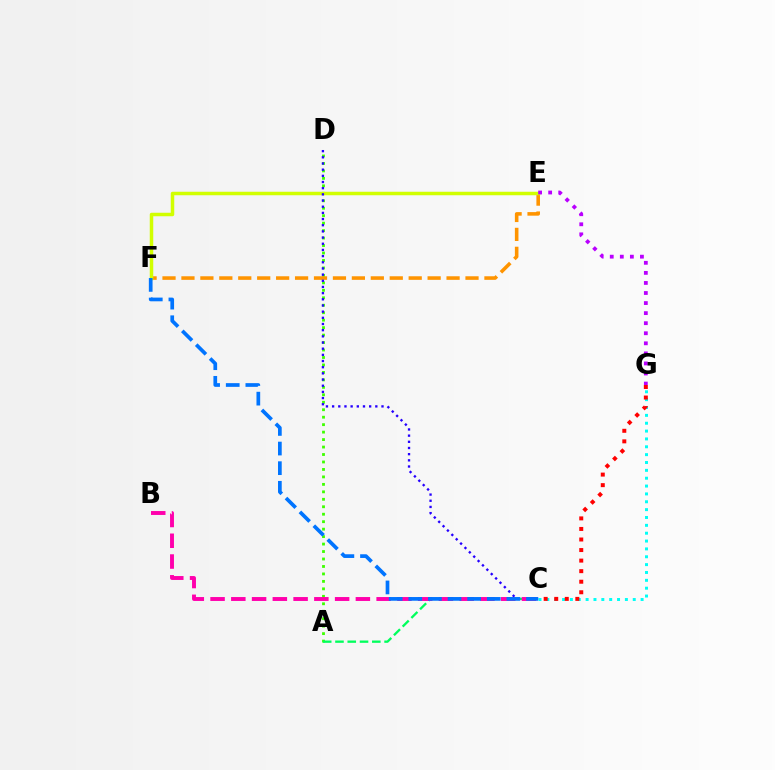{('A', 'D'): [{'color': '#3dff00', 'line_style': 'dotted', 'thickness': 2.03}], ('E', 'F'): [{'color': '#ff9400', 'line_style': 'dashed', 'thickness': 2.57}, {'color': '#d1ff00', 'line_style': 'solid', 'thickness': 2.51}], ('A', 'C'): [{'color': '#00ff5c', 'line_style': 'dashed', 'thickness': 1.67}], ('E', 'G'): [{'color': '#b900ff', 'line_style': 'dotted', 'thickness': 2.73}], ('C', 'D'): [{'color': '#2500ff', 'line_style': 'dotted', 'thickness': 1.68}], ('C', 'G'): [{'color': '#00fff6', 'line_style': 'dotted', 'thickness': 2.13}, {'color': '#ff0000', 'line_style': 'dotted', 'thickness': 2.87}], ('B', 'C'): [{'color': '#ff00ac', 'line_style': 'dashed', 'thickness': 2.82}], ('C', 'F'): [{'color': '#0074ff', 'line_style': 'dashed', 'thickness': 2.67}]}